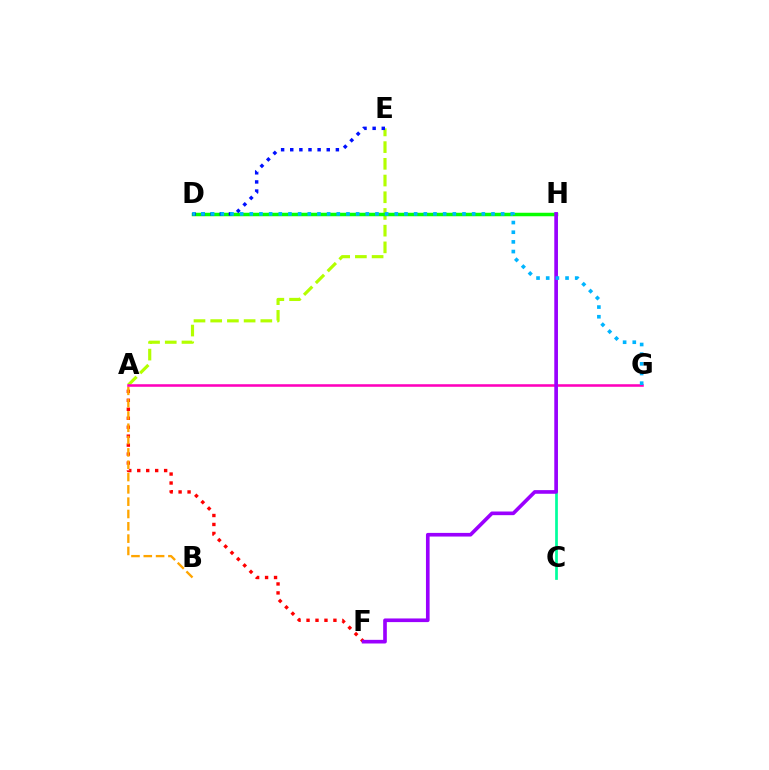{('A', 'E'): [{'color': '#b3ff00', 'line_style': 'dashed', 'thickness': 2.27}], ('C', 'H'): [{'color': '#00ff9d', 'line_style': 'solid', 'thickness': 1.96}], ('A', 'F'): [{'color': '#ff0000', 'line_style': 'dotted', 'thickness': 2.44}], ('D', 'H'): [{'color': '#08ff00', 'line_style': 'solid', 'thickness': 2.52}], ('A', 'B'): [{'color': '#ffa500', 'line_style': 'dashed', 'thickness': 1.67}], ('D', 'E'): [{'color': '#0010ff', 'line_style': 'dotted', 'thickness': 2.48}], ('A', 'G'): [{'color': '#ff00bd', 'line_style': 'solid', 'thickness': 1.84}], ('F', 'H'): [{'color': '#9b00ff', 'line_style': 'solid', 'thickness': 2.63}], ('D', 'G'): [{'color': '#00b5ff', 'line_style': 'dotted', 'thickness': 2.63}]}